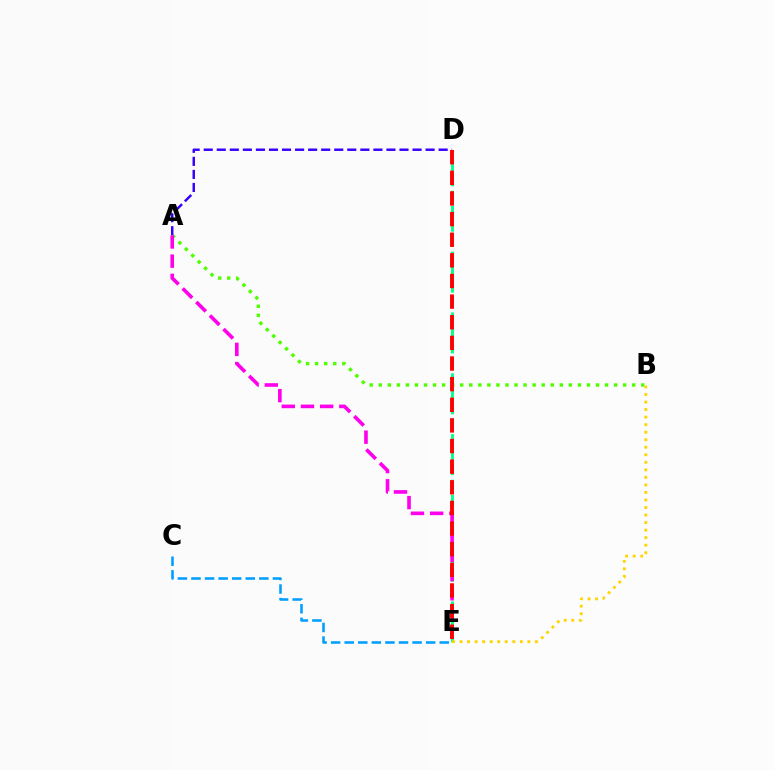{('D', 'E'): [{'color': '#00ff86', 'line_style': 'dashed', 'thickness': 2.07}, {'color': '#ff0000', 'line_style': 'dashed', 'thickness': 2.8}], ('A', 'B'): [{'color': '#4fff00', 'line_style': 'dotted', 'thickness': 2.46}], ('A', 'D'): [{'color': '#3700ff', 'line_style': 'dashed', 'thickness': 1.77}], ('B', 'E'): [{'color': '#ffd500', 'line_style': 'dotted', 'thickness': 2.05}], ('C', 'E'): [{'color': '#009eff', 'line_style': 'dashed', 'thickness': 1.84}], ('A', 'E'): [{'color': '#ff00ed', 'line_style': 'dashed', 'thickness': 2.61}]}